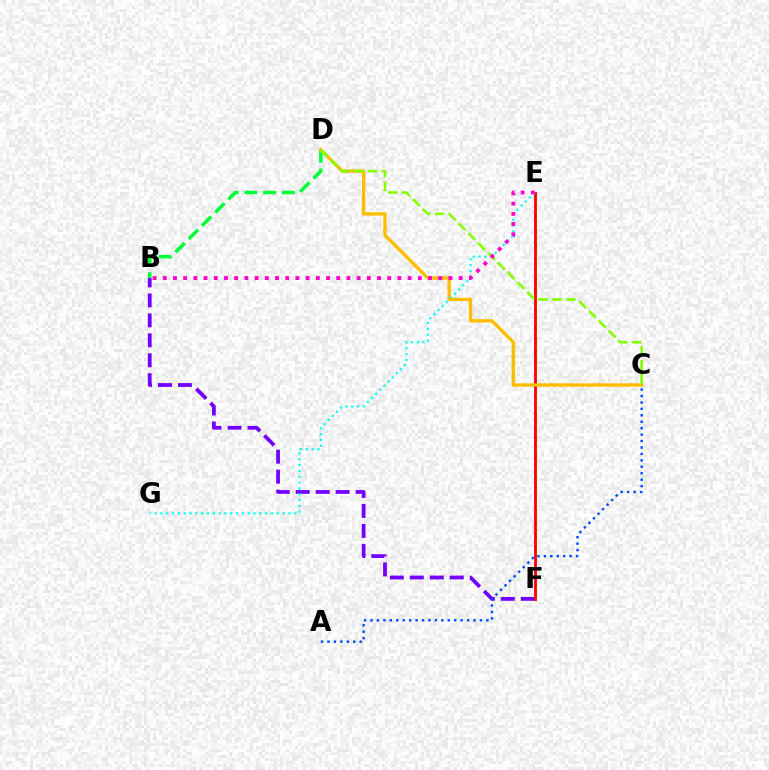{('B', 'D'): [{'color': '#00ff39', 'line_style': 'dashed', 'thickness': 2.54}], ('B', 'F'): [{'color': '#7200ff', 'line_style': 'dashed', 'thickness': 2.71}], ('E', 'F'): [{'color': '#ff0000', 'line_style': 'solid', 'thickness': 2.04}], ('C', 'D'): [{'color': '#ffbd00', 'line_style': 'solid', 'thickness': 2.42}, {'color': '#84ff00', 'line_style': 'dashed', 'thickness': 1.89}], ('A', 'C'): [{'color': '#004bff', 'line_style': 'dotted', 'thickness': 1.75}], ('E', 'G'): [{'color': '#00fff6', 'line_style': 'dotted', 'thickness': 1.58}], ('B', 'E'): [{'color': '#ff00cf', 'line_style': 'dotted', 'thickness': 2.77}]}